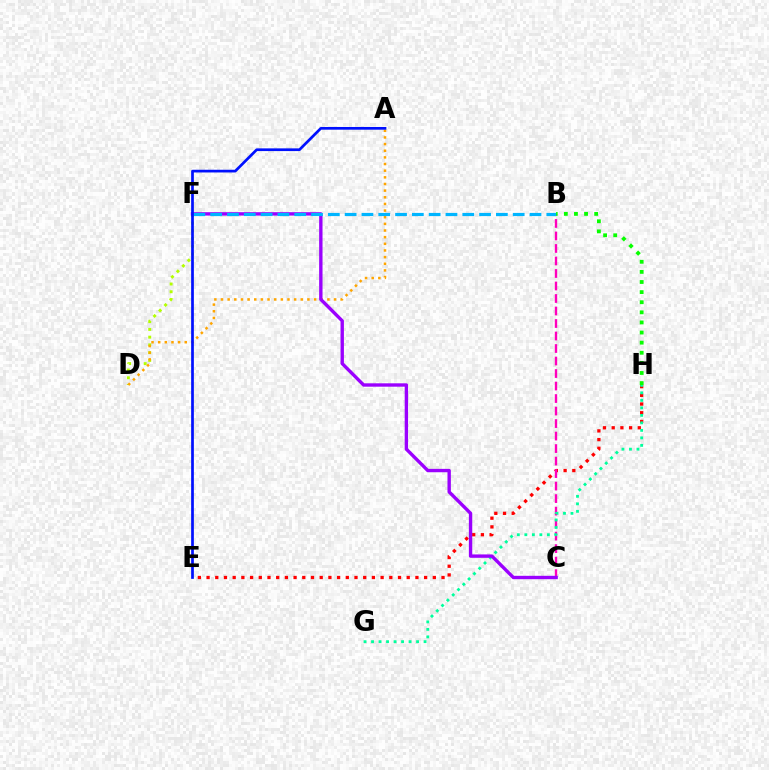{('D', 'F'): [{'color': '#b3ff00', 'line_style': 'dotted', 'thickness': 2.11}], ('E', 'H'): [{'color': '#ff0000', 'line_style': 'dotted', 'thickness': 2.36}], ('A', 'D'): [{'color': '#ffa500', 'line_style': 'dotted', 'thickness': 1.81}], ('B', 'C'): [{'color': '#ff00bd', 'line_style': 'dashed', 'thickness': 1.7}], ('G', 'H'): [{'color': '#00ff9d', 'line_style': 'dotted', 'thickness': 2.04}], ('C', 'F'): [{'color': '#9b00ff', 'line_style': 'solid', 'thickness': 2.43}], ('B', 'F'): [{'color': '#00b5ff', 'line_style': 'dashed', 'thickness': 2.28}], ('B', 'H'): [{'color': '#08ff00', 'line_style': 'dotted', 'thickness': 2.75}], ('A', 'E'): [{'color': '#0010ff', 'line_style': 'solid', 'thickness': 1.95}]}